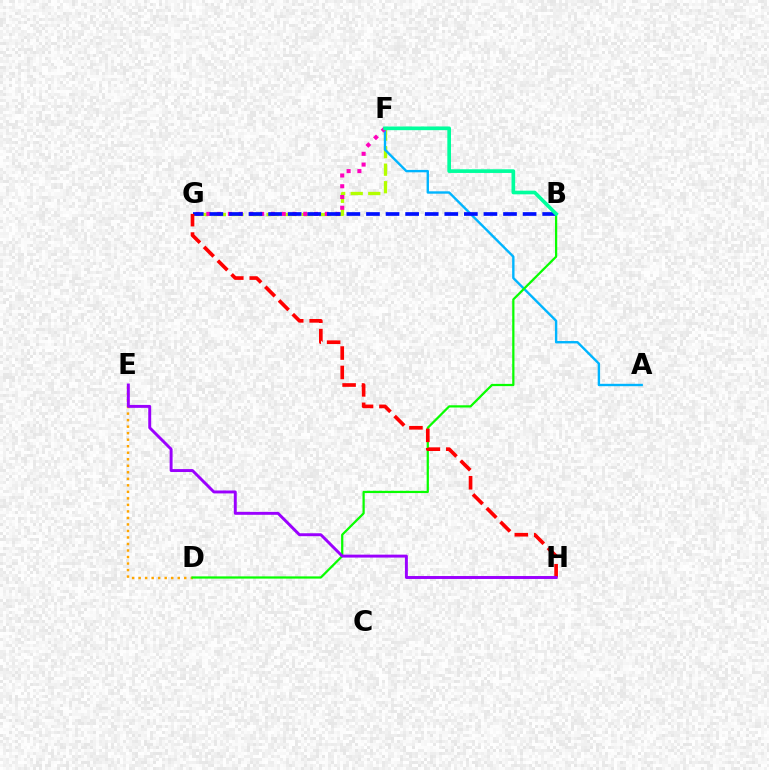{('F', 'G'): [{'color': '#b3ff00', 'line_style': 'dashed', 'thickness': 2.38}, {'color': '#ff00bd', 'line_style': 'dotted', 'thickness': 2.93}], ('A', 'F'): [{'color': '#00b5ff', 'line_style': 'solid', 'thickness': 1.72}], ('D', 'E'): [{'color': '#ffa500', 'line_style': 'dotted', 'thickness': 1.77}], ('B', 'D'): [{'color': '#08ff00', 'line_style': 'solid', 'thickness': 1.61}], ('B', 'G'): [{'color': '#0010ff', 'line_style': 'dashed', 'thickness': 2.66}], ('B', 'F'): [{'color': '#00ff9d', 'line_style': 'solid', 'thickness': 2.64}], ('G', 'H'): [{'color': '#ff0000', 'line_style': 'dashed', 'thickness': 2.64}], ('E', 'H'): [{'color': '#9b00ff', 'line_style': 'solid', 'thickness': 2.11}]}